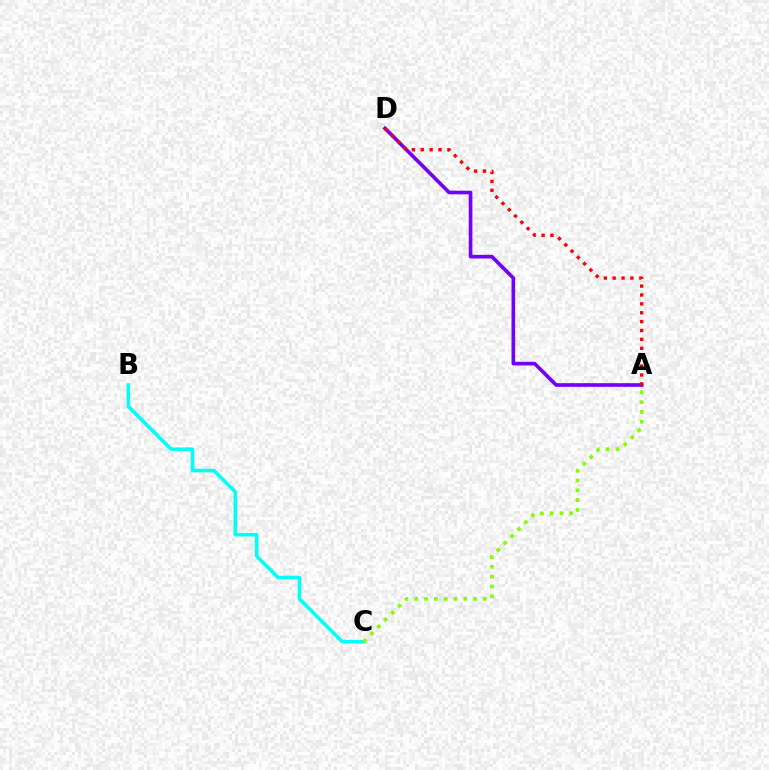{('A', 'D'): [{'color': '#7200ff', 'line_style': 'solid', 'thickness': 2.63}, {'color': '#ff0000', 'line_style': 'dotted', 'thickness': 2.41}], ('B', 'C'): [{'color': '#00fff6', 'line_style': 'solid', 'thickness': 2.57}], ('A', 'C'): [{'color': '#84ff00', 'line_style': 'dotted', 'thickness': 2.66}]}